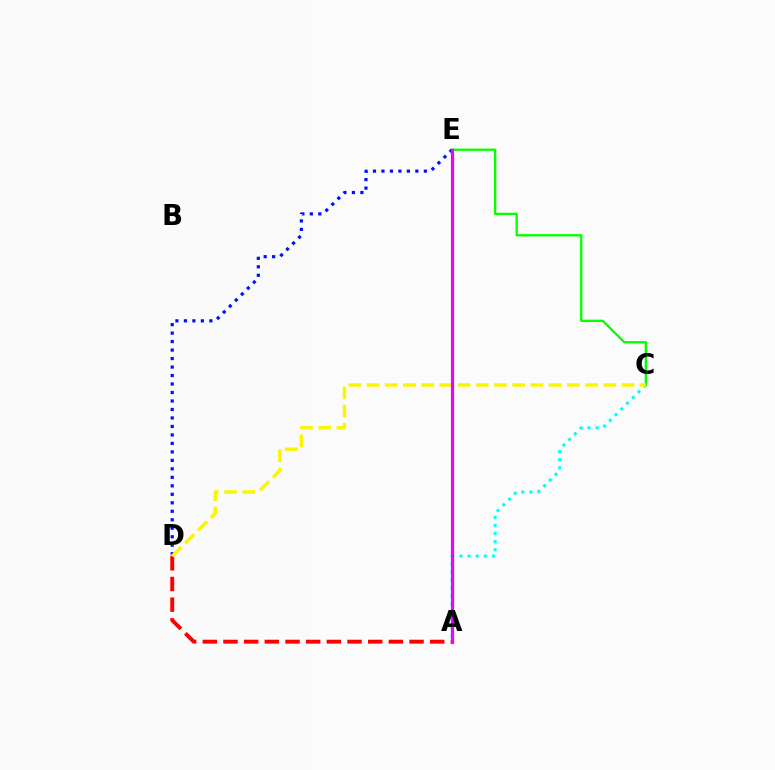{('A', 'D'): [{'color': '#ff0000', 'line_style': 'dashed', 'thickness': 2.81}], ('A', 'C'): [{'color': '#00fff6', 'line_style': 'dotted', 'thickness': 2.2}], ('D', 'E'): [{'color': '#0010ff', 'line_style': 'dotted', 'thickness': 2.31}], ('C', 'E'): [{'color': '#08ff00', 'line_style': 'solid', 'thickness': 1.67}], ('C', 'D'): [{'color': '#fcf500', 'line_style': 'dashed', 'thickness': 2.47}], ('A', 'E'): [{'color': '#ee00ff', 'line_style': 'solid', 'thickness': 2.29}]}